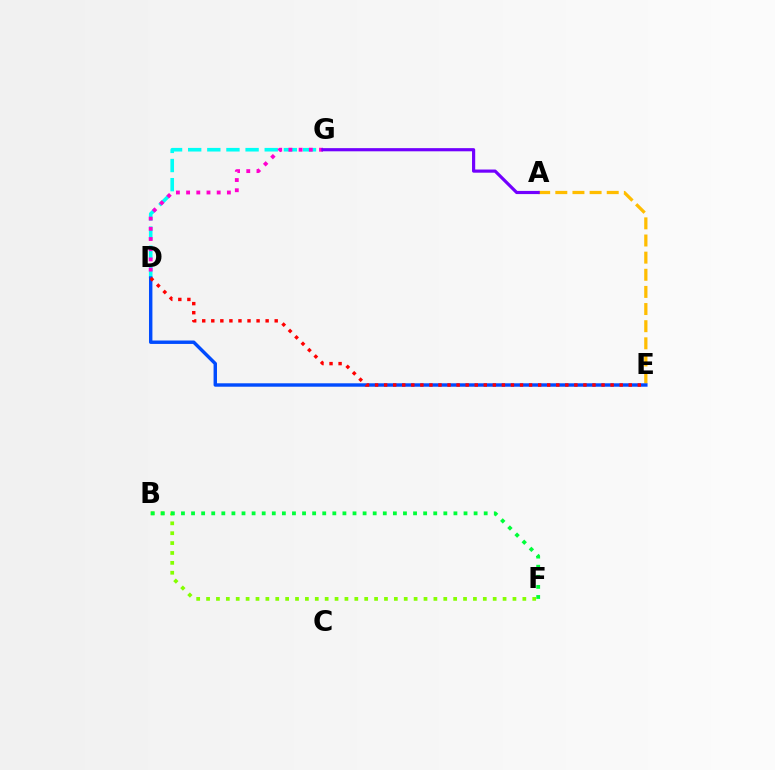{('D', 'G'): [{'color': '#00fff6', 'line_style': 'dashed', 'thickness': 2.6}, {'color': '#ff00cf', 'line_style': 'dotted', 'thickness': 2.77}], ('A', 'E'): [{'color': '#ffbd00', 'line_style': 'dashed', 'thickness': 2.33}], ('B', 'F'): [{'color': '#84ff00', 'line_style': 'dotted', 'thickness': 2.69}, {'color': '#00ff39', 'line_style': 'dotted', 'thickness': 2.74}], ('D', 'E'): [{'color': '#004bff', 'line_style': 'solid', 'thickness': 2.46}, {'color': '#ff0000', 'line_style': 'dotted', 'thickness': 2.46}], ('A', 'G'): [{'color': '#7200ff', 'line_style': 'solid', 'thickness': 2.28}]}